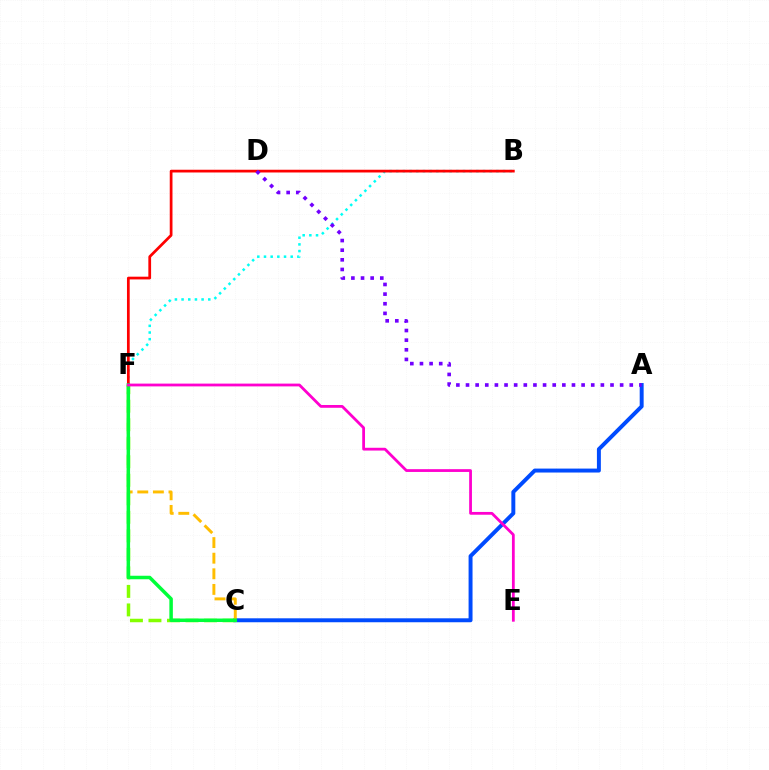{('A', 'C'): [{'color': '#004bff', 'line_style': 'solid', 'thickness': 2.84}], ('B', 'F'): [{'color': '#00fff6', 'line_style': 'dotted', 'thickness': 1.81}, {'color': '#ff0000', 'line_style': 'solid', 'thickness': 1.97}], ('C', 'F'): [{'color': '#ffbd00', 'line_style': 'dashed', 'thickness': 2.12}, {'color': '#84ff00', 'line_style': 'dashed', 'thickness': 2.52}, {'color': '#00ff39', 'line_style': 'solid', 'thickness': 2.52}], ('A', 'D'): [{'color': '#7200ff', 'line_style': 'dotted', 'thickness': 2.62}], ('E', 'F'): [{'color': '#ff00cf', 'line_style': 'solid', 'thickness': 2.01}]}